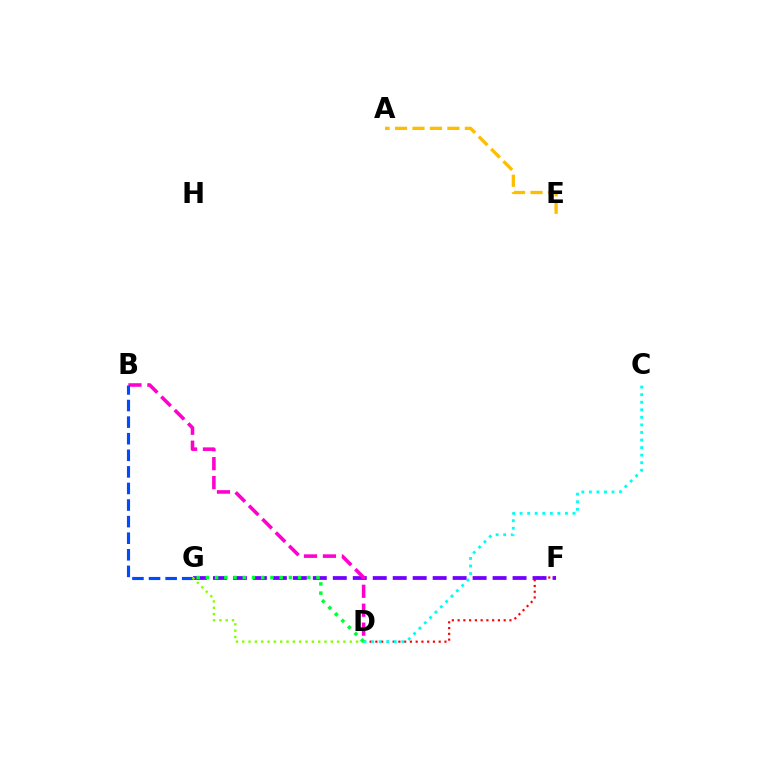{('D', 'F'): [{'color': '#ff0000', 'line_style': 'dotted', 'thickness': 1.56}], ('F', 'G'): [{'color': '#7200ff', 'line_style': 'dashed', 'thickness': 2.71}], ('B', 'D'): [{'color': '#ff00cf', 'line_style': 'dashed', 'thickness': 2.57}], ('B', 'G'): [{'color': '#004bff', 'line_style': 'dashed', 'thickness': 2.25}], ('C', 'D'): [{'color': '#00fff6', 'line_style': 'dotted', 'thickness': 2.05}], ('A', 'E'): [{'color': '#ffbd00', 'line_style': 'dashed', 'thickness': 2.37}], ('D', 'G'): [{'color': '#84ff00', 'line_style': 'dotted', 'thickness': 1.72}, {'color': '#00ff39', 'line_style': 'dotted', 'thickness': 2.5}]}